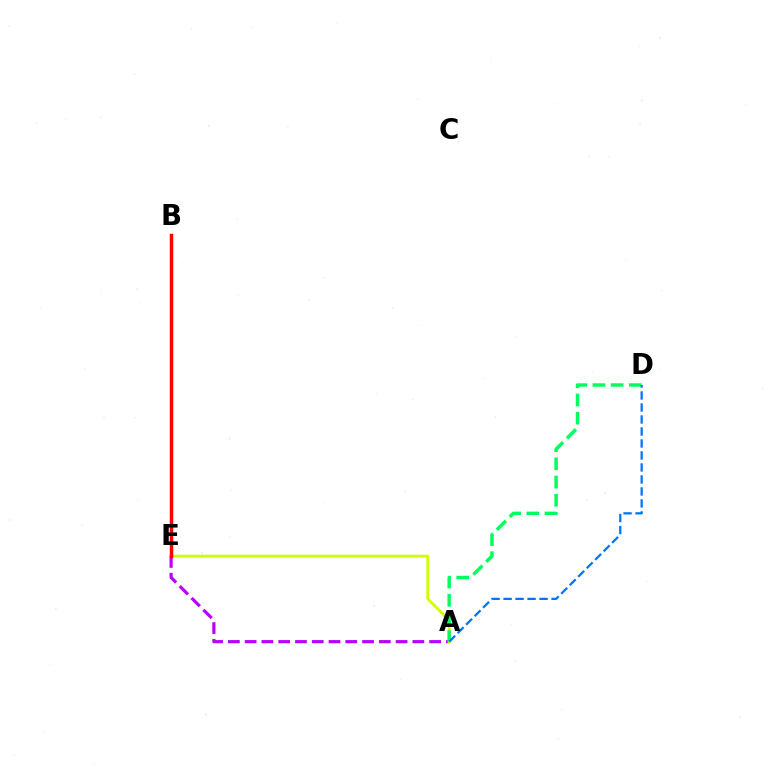{('A', 'E'): [{'color': '#b900ff', 'line_style': 'dashed', 'thickness': 2.28}, {'color': '#d1ff00', 'line_style': 'solid', 'thickness': 2.08}], ('B', 'E'): [{'color': '#ff0000', 'line_style': 'solid', 'thickness': 2.5}], ('A', 'D'): [{'color': '#00ff5c', 'line_style': 'dashed', 'thickness': 2.47}, {'color': '#0074ff', 'line_style': 'dashed', 'thickness': 1.63}]}